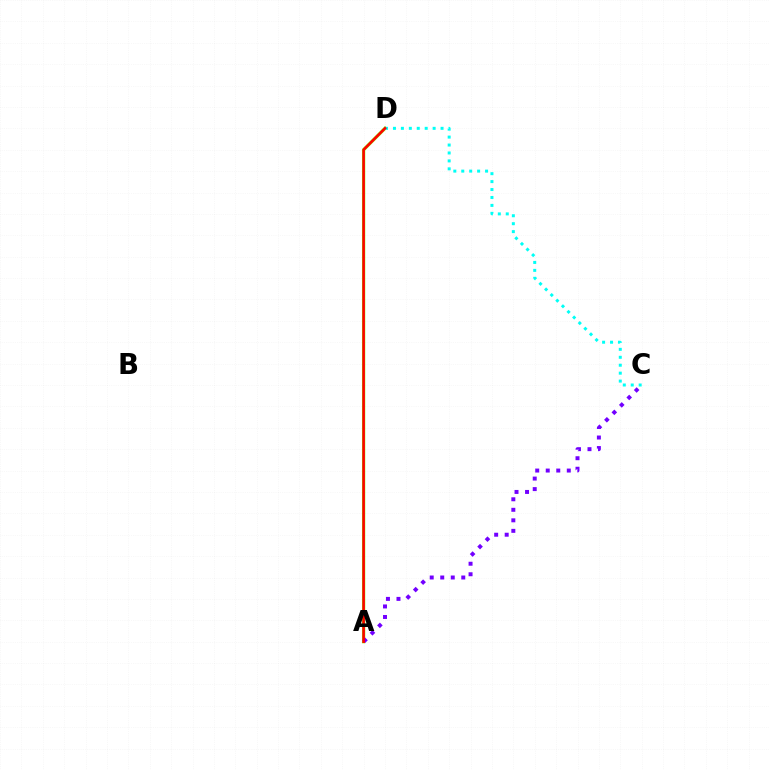{('A', 'D'): [{'color': '#84ff00', 'line_style': 'solid', 'thickness': 2.35}, {'color': '#ff0000', 'line_style': 'solid', 'thickness': 1.85}], ('A', 'C'): [{'color': '#7200ff', 'line_style': 'dotted', 'thickness': 2.86}], ('C', 'D'): [{'color': '#00fff6', 'line_style': 'dotted', 'thickness': 2.16}]}